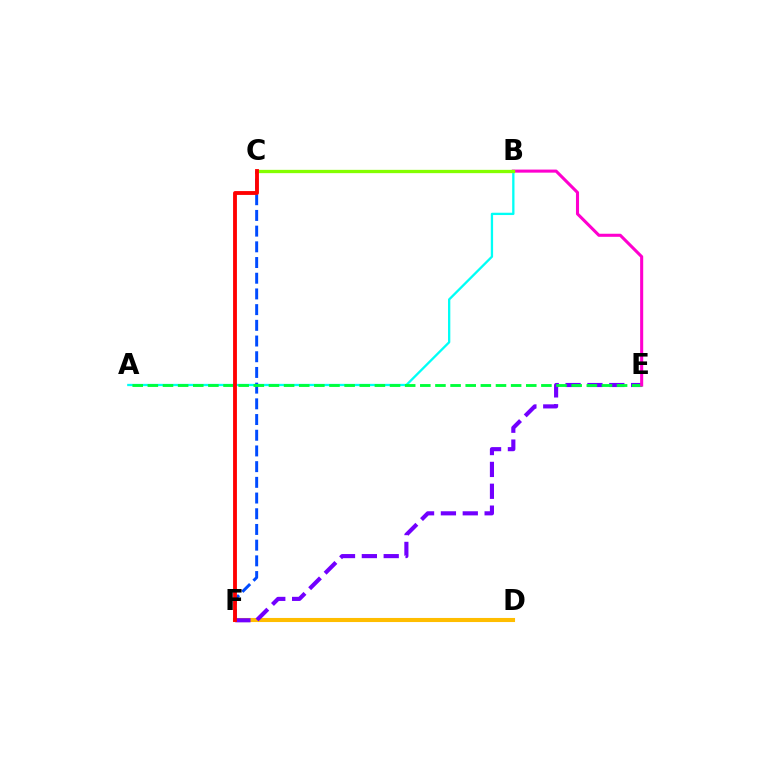{('D', 'F'): [{'color': '#ffbd00', 'line_style': 'solid', 'thickness': 2.94}], ('A', 'B'): [{'color': '#00fff6', 'line_style': 'solid', 'thickness': 1.66}], ('C', 'F'): [{'color': '#004bff', 'line_style': 'dashed', 'thickness': 2.13}, {'color': '#ff0000', 'line_style': 'solid', 'thickness': 2.76}], ('E', 'F'): [{'color': '#7200ff', 'line_style': 'dashed', 'thickness': 2.97}], ('A', 'E'): [{'color': '#00ff39', 'line_style': 'dashed', 'thickness': 2.06}], ('B', 'E'): [{'color': '#ff00cf', 'line_style': 'solid', 'thickness': 2.21}], ('B', 'C'): [{'color': '#84ff00', 'line_style': 'solid', 'thickness': 2.38}]}